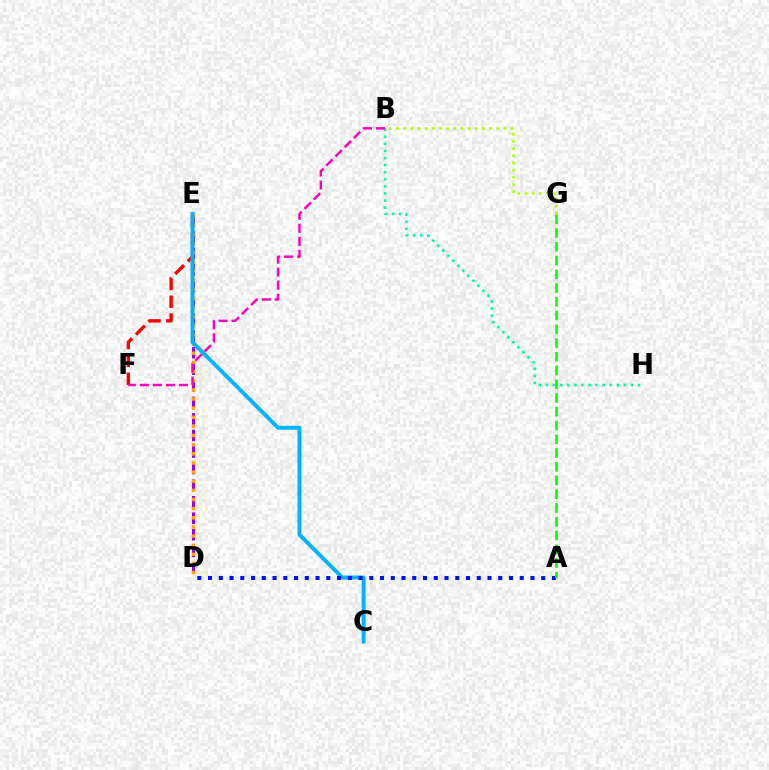{('D', 'E'): [{'color': '#9b00ff', 'line_style': 'dashed', 'thickness': 2.25}, {'color': '#ffa500', 'line_style': 'dotted', 'thickness': 2.48}], ('B', 'G'): [{'color': '#b3ff00', 'line_style': 'dotted', 'thickness': 1.95}], ('B', 'H'): [{'color': '#00ff9d', 'line_style': 'dotted', 'thickness': 1.93}], ('E', 'F'): [{'color': '#ff0000', 'line_style': 'dashed', 'thickness': 2.43}], ('C', 'E'): [{'color': '#00b5ff', 'line_style': 'solid', 'thickness': 2.83}], ('A', 'D'): [{'color': '#0010ff', 'line_style': 'dotted', 'thickness': 2.92}], ('A', 'G'): [{'color': '#08ff00', 'line_style': 'dashed', 'thickness': 1.87}], ('B', 'F'): [{'color': '#ff00bd', 'line_style': 'dashed', 'thickness': 1.77}]}